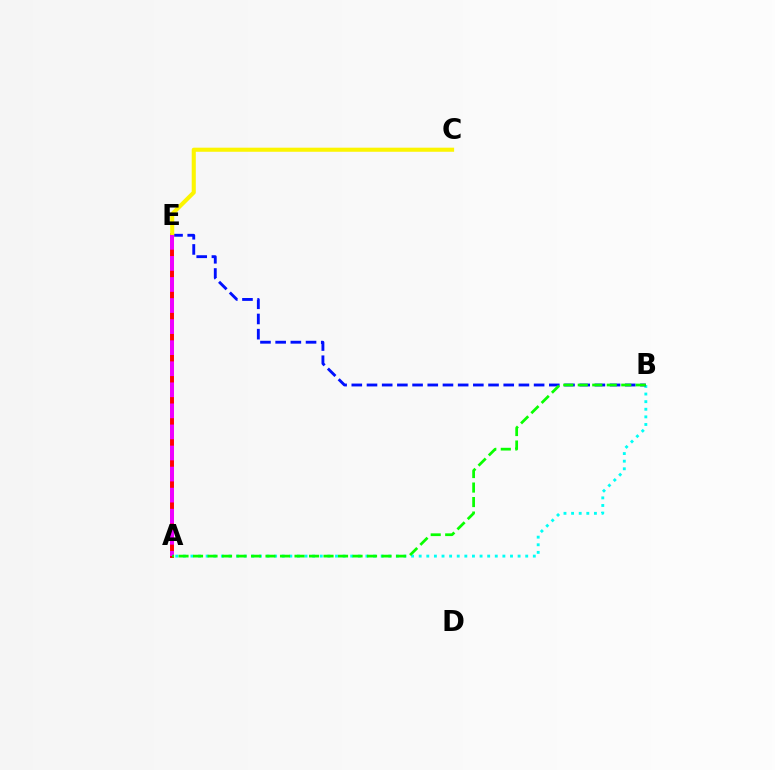{('A', 'B'): [{'color': '#00fff6', 'line_style': 'dotted', 'thickness': 2.07}, {'color': '#08ff00', 'line_style': 'dashed', 'thickness': 1.97}], ('A', 'E'): [{'color': '#ff0000', 'line_style': 'solid', 'thickness': 2.83}, {'color': '#ee00ff', 'line_style': 'dashed', 'thickness': 2.86}], ('B', 'E'): [{'color': '#0010ff', 'line_style': 'dashed', 'thickness': 2.06}], ('C', 'E'): [{'color': '#fcf500', 'line_style': 'solid', 'thickness': 2.94}]}